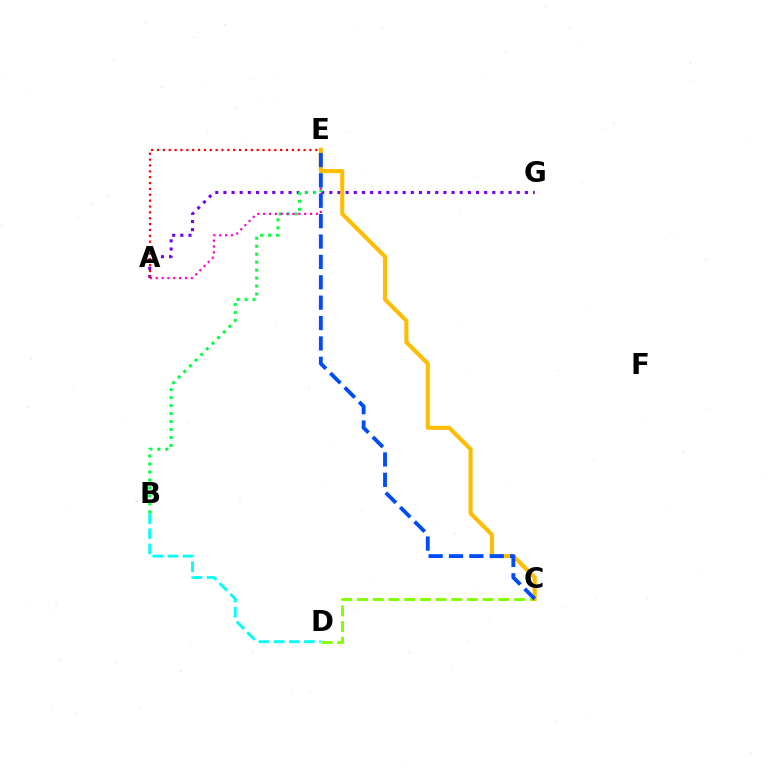{('C', 'D'): [{'color': '#84ff00', 'line_style': 'dashed', 'thickness': 2.13}], ('B', 'D'): [{'color': '#00fff6', 'line_style': 'dashed', 'thickness': 2.06}], ('A', 'G'): [{'color': '#7200ff', 'line_style': 'dotted', 'thickness': 2.21}], ('B', 'E'): [{'color': '#00ff39', 'line_style': 'dotted', 'thickness': 2.17}], ('A', 'E'): [{'color': '#ff00cf', 'line_style': 'dotted', 'thickness': 1.59}, {'color': '#ff0000', 'line_style': 'dotted', 'thickness': 1.59}], ('C', 'E'): [{'color': '#ffbd00', 'line_style': 'solid', 'thickness': 2.95}, {'color': '#004bff', 'line_style': 'dashed', 'thickness': 2.77}]}